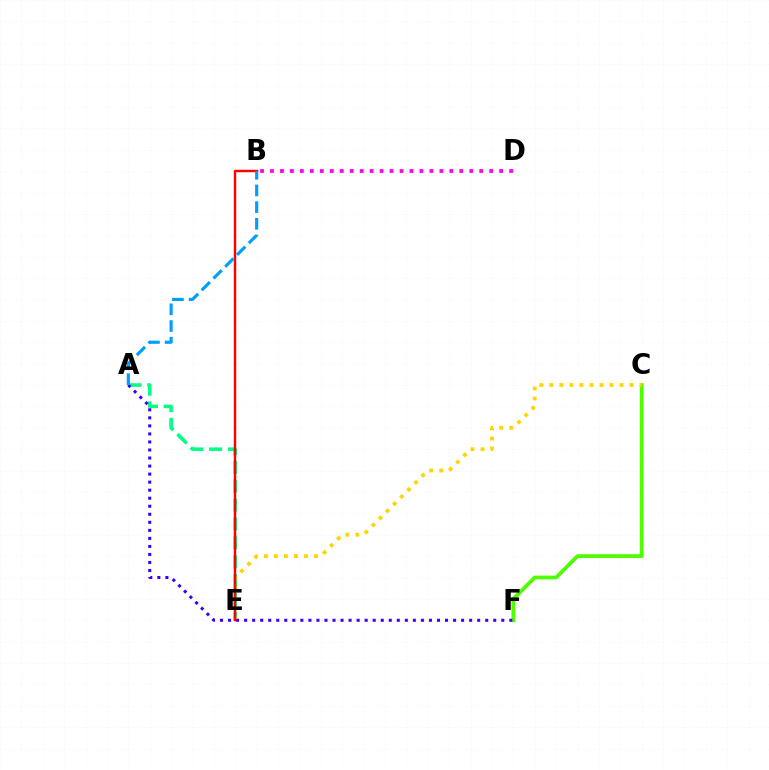{('C', 'F'): [{'color': '#4fff00', 'line_style': 'solid', 'thickness': 2.73}], ('A', 'E'): [{'color': '#00ff86', 'line_style': 'dashed', 'thickness': 2.57}], ('B', 'D'): [{'color': '#ff00ed', 'line_style': 'dotted', 'thickness': 2.71}], ('C', 'E'): [{'color': '#ffd500', 'line_style': 'dotted', 'thickness': 2.73}], ('A', 'F'): [{'color': '#3700ff', 'line_style': 'dotted', 'thickness': 2.18}], ('B', 'E'): [{'color': '#ff0000', 'line_style': 'solid', 'thickness': 1.77}], ('A', 'B'): [{'color': '#009eff', 'line_style': 'dashed', 'thickness': 2.27}]}